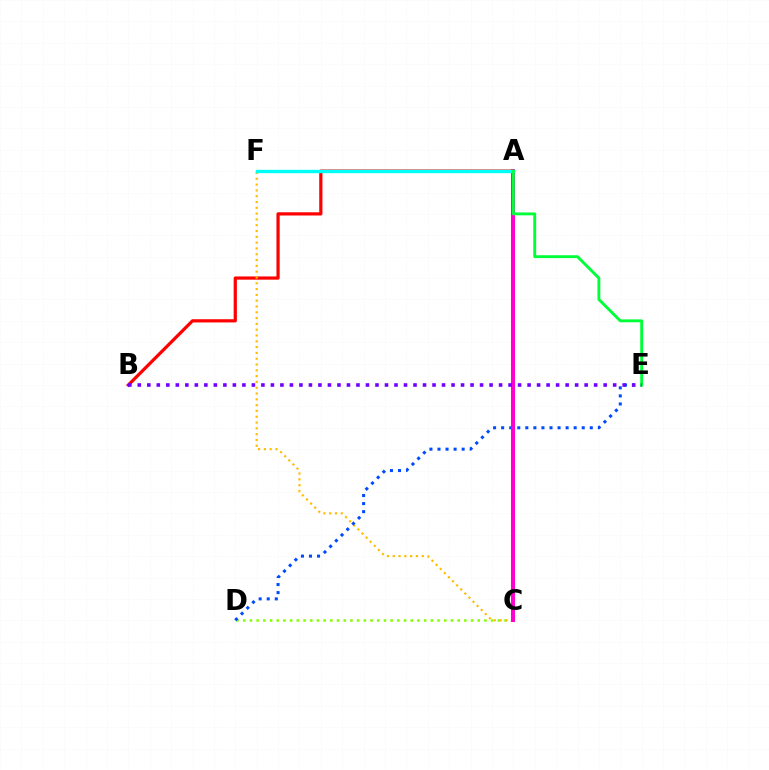{('C', 'D'): [{'color': '#84ff00', 'line_style': 'dotted', 'thickness': 1.82}], ('A', 'B'): [{'color': '#ff0000', 'line_style': 'solid', 'thickness': 2.31}], ('C', 'F'): [{'color': '#ffbd00', 'line_style': 'dotted', 'thickness': 1.58}], ('D', 'E'): [{'color': '#004bff', 'line_style': 'dotted', 'thickness': 2.19}], ('A', 'C'): [{'color': '#ff00cf', 'line_style': 'solid', 'thickness': 2.92}], ('A', 'F'): [{'color': '#00fff6', 'line_style': 'solid', 'thickness': 2.41}], ('A', 'E'): [{'color': '#00ff39', 'line_style': 'solid', 'thickness': 2.09}], ('B', 'E'): [{'color': '#7200ff', 'line_style': 'dotted', 'thickness': 2.58}]}